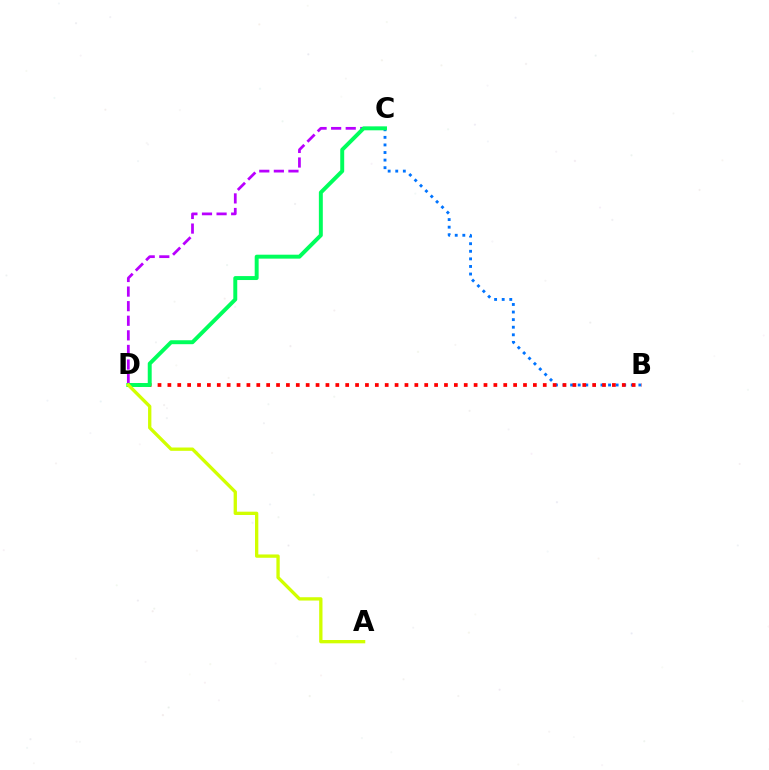{('B', 'C'): [{'color': '#0074ff', 'line_style': 'dotted', 'thickness': 2.06}], ('B', 'D'): [{'color': '#ff0000', 'line_style': 'dotted', 'thickness': 2.68}], ('C', 'D'): [{'color': '#b900ff', 'line_style': 'dashed', 'thickness': 1.98}, {'color': '#00ff5c', 'line_style': 'solid', 'thickness': 2.84}], ('A', 'D'): [{'color': '#d1ff00', 'line_style': 'solid', 'thickness': 2.39}]}